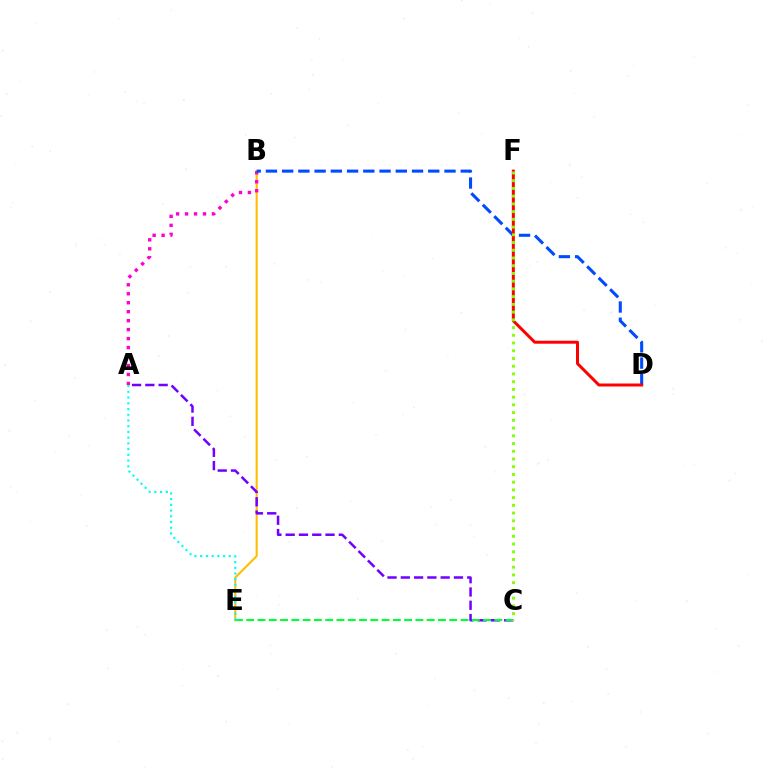{('B', 'E'): [{'color': '#ffbd00', 'line_style': 'solid', 'thickness': 1.5}], ('A', 'C'): [{'color': '#7200ff', 'line_style': 'dashed', 'thickness': 1.8}], ('A', 'B'): [{'color': '#ff00cf', 'line_style': 'dotted', 'thickness': 2.44}], ('B', 'D'): [{'color': '#004bff', 'line_style': 'dashed', 'thickness': 2.21}], ('D', 'F'): [{'color': '#ff0000', 'line_style': 'solid', 'thickness': 2.15}], ('C', 'E'): [{'color': '#00ff39', 'line_style': 'dashed', 'thickness': 1.53}], ('C', 'F'): [{'color': '#84ff00', 'line_style': 'dotted', 'thickness': 2.1}], ('A', 'E'): [{'color': '#00fff6', 'line_style': 'dotted', 'thickness': 1.56}]}